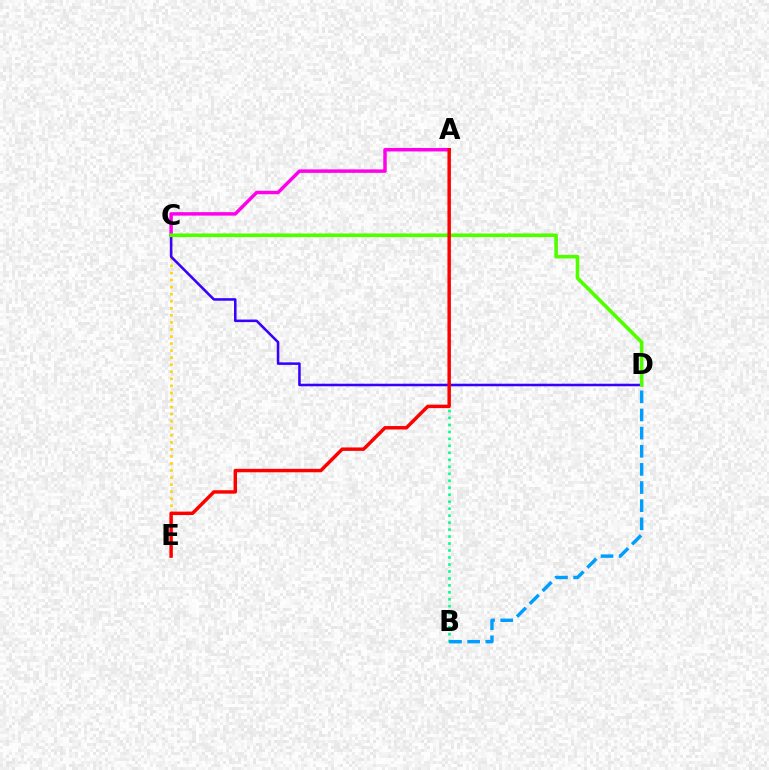{('A', 'B'): [{'color': '#00ff86', 'line_style': 'dotted', 'thickness': 1.9}], ('A', 'C'): [{'color': '#ff00ed', 'line_style': 'solid', 'thickness': 2.5}], ('C', 'E'): [{'color': '#ffd500', 'line_style': 'dotted', 'thickness': 1.92}], ('C', 'D'): [{'color': '#3700ff', 'line_style': 'solid', 'thickness': 1.83}, {'color': '#4fff00', 'line_style': 'solid', 'thickness': 2.61}], ('B', 'D'): [{'color': '#009eff', 'line_style': 'dashed', 'thickness': 2.46}], ('A', 'E'): [{'color': '#ff0000', 'line_style': 'solid', 'thickness': 2.48}]}